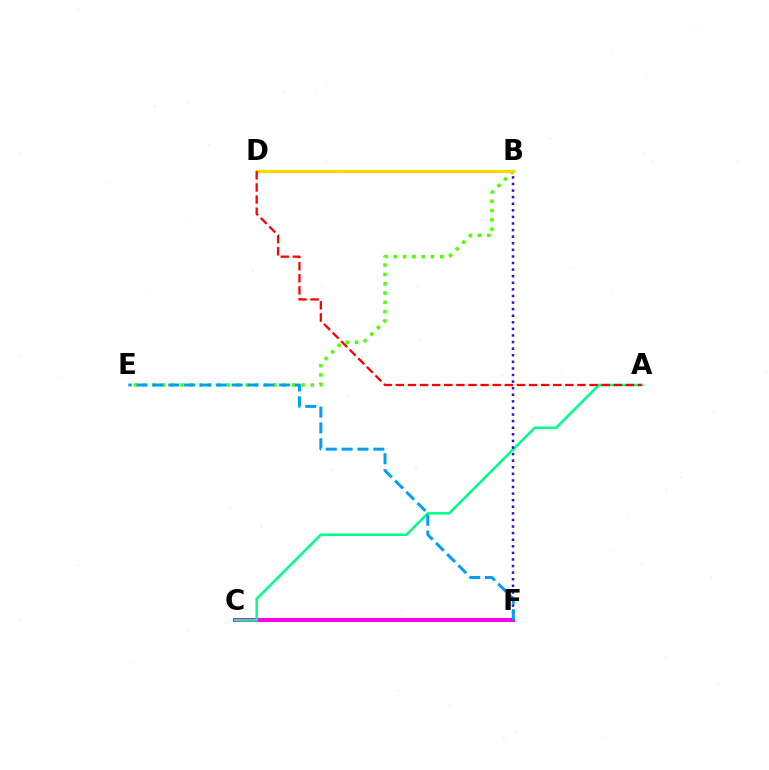{('C', 'F'): [{'color': '#ff00ed', 'line_style': 'solid', 'thickness': 2.9}], ('A', 'C'): [{'color': '#00ff86', 'line_style': 'solid', 'thickness': 1.82}], ('B', 'F'): [{'color': '#3700ff', 'line_style': 'dotted', 'thickness': 1.79}], ('B', 'E'): [{'color': '#4fff00', 'line_style': 'dotted', 'thickness': 2.53}], ('E', 'F'): [{'color': '#009eff', 'line_style': 'dashed', 'thickness': 2.15}], ('B', 'D'): [{'color': '#ffd500', 'line_style': 'solid', 'thickness': 2.3}], ('A', 'D'): [{'color': '#ff0000', 'line_style': 'dashed', 'thickness': 1.64}]}